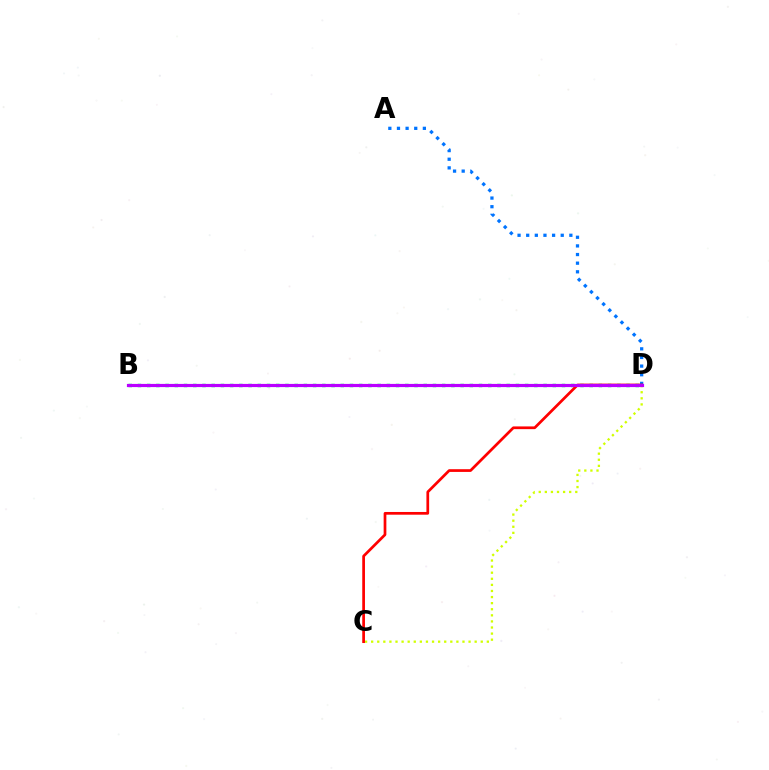{('A', 'D'): [{'color': '#0074ff', 'line_style': 'dotted', 'thickness': 2.35}], ('B', 'D'): [{'color': '#00ff5c', 'line_style': 'dotted', 'thickness': 2.5}, {'color': '#b900ff', 'line_style': 'solid', 'thickness': 2.29}], ('C', 'D'): [{'color': '#d1ff00', 'line_style': 'dotted', 'thickness': 1.65}, {'color': '#ff0000', 'line_style': 'solid', 'thickness': 1.96}]}